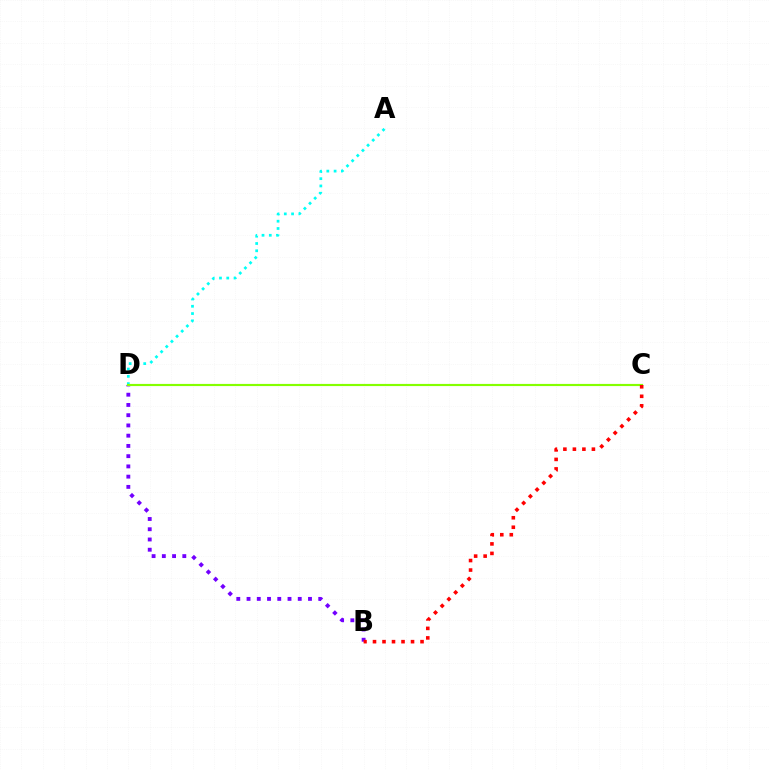{('A', 'D'): [{'color': '#00fff6', 'line_style': 'dotted', 'thickness': 1.98}], ('B', 'D'): [{'color': '#7200ff', 'line_style': 'dotted', 'thickness': 2.78}], ('C', 'D'): [{'color': '#84ff00', 'line_style': 'solid', 'thickness': 1.56}], ('B', 'C'): [{'color': '#ff0000', 'line_style': 'dotted', 'thickness': 2.58}]}